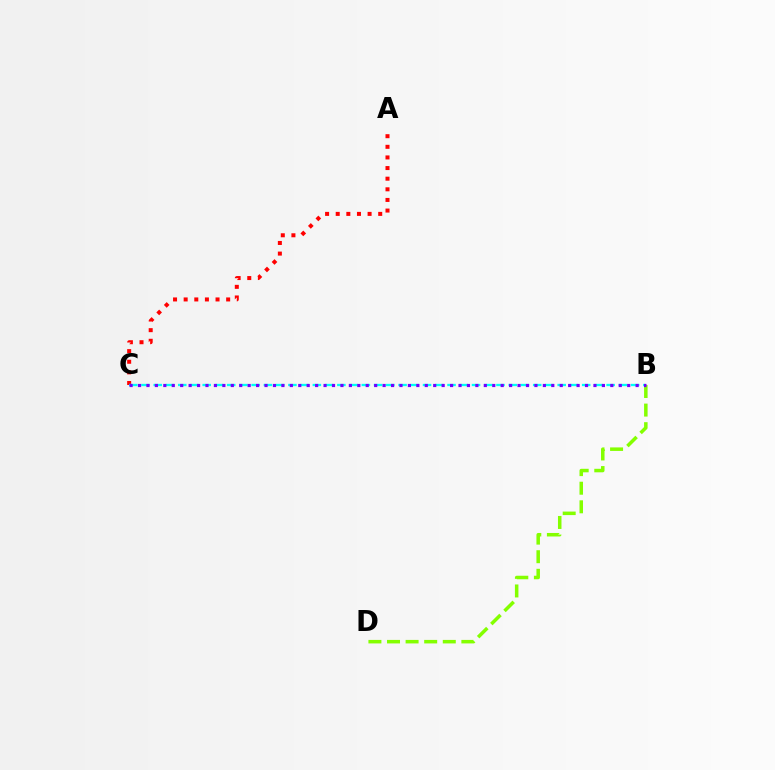{('A', 'C'): [{'color': '#ff0000', 'line_style': 'dotted', 'thickness': 2.89}], ('B', 'C'): [{'color': '#00fff6', 'line_style': 'dashed', 'thickness': 1.66}, {'color': '#7200ff', 'line_style': 'dotted', 'thickness': 2.29}], ('B', 'D'): [{'color': '#84ff00', 'line_style': 'dashed', 'thickness': 2.53}]}